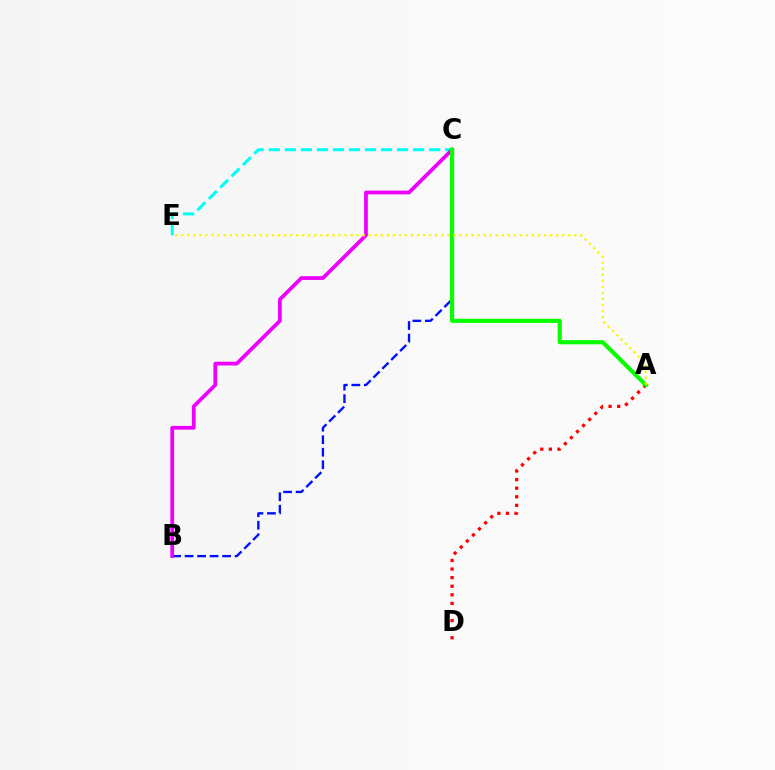{('B', 'C'): [{'color': '#0010ff', 'line_style': 'dashed', 'thickness': 1.7}, {'color': '#ee00ff', 'line_style': 'solid', 'thickness': 2.7}], ('C', 'E'): [{'color': '#00fff6', 'line_style': 'dashed', 'thickness': 2.18}], ('A', 'D'): [{'color': '#ff0000', 'line_style': 'dotted', 'thickness': 2.33}], ('A', 'C'): [{'color': '#08ff00', 'line_style': 'solid', 'thickness': 2.98}], ('A', 'E'): [{'color': '#fcf500', 'line_style': 'dotted', 'thickness': 1.64}]}